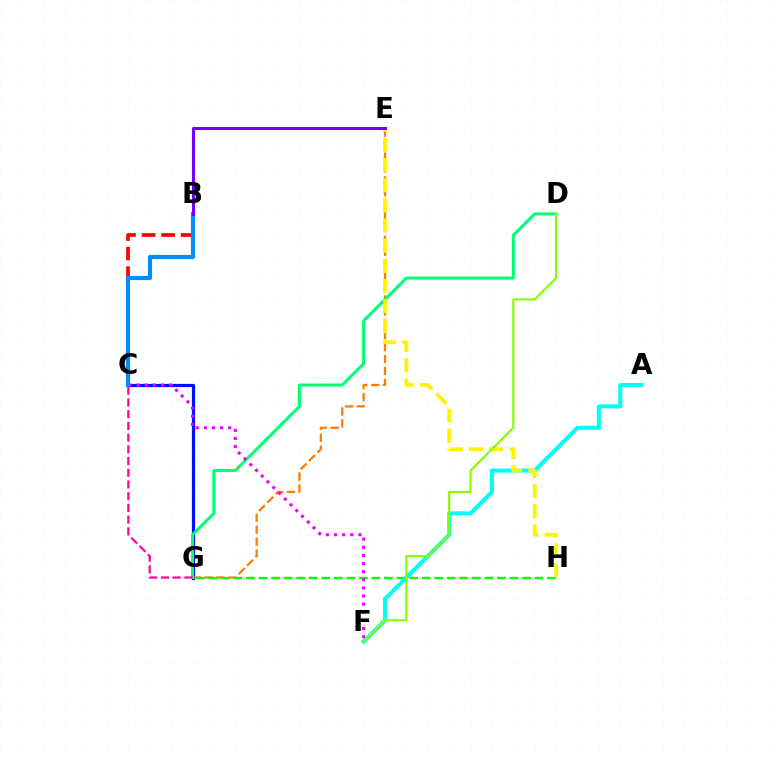{('B', 'C'): [{'color': '#ff0000', 'line_style': 'dashed', 'thickness': 2.66}, {'color': '#008cff', 'line_style': 'solid', 'thickness': 2.99}], ('C', 'G'): [{'color': '#0010ff', 'line_style': 'solid', 'thickness': 2.31}, {'color': '#ff0094', 'line_style': 'dashed', 'thickness': 1.59}], ('E', 'G'): [{'color': '#ff7c00', 'line_style': 'dashed', 'thickness': 1.62}], ('D', 'G'): [{'color': '#00ff74', 'line_style': 'solid', 'thickness': 2.17}], ('G', 'H'): [{'color': '#08ff00', 'line_style': 'dashed', 'thickness': 1.7}], ('C', 'F'): [{'color': '#ee00ff', 'line_style': 'dotted', 'thickness': 2.21}], ('A', 'F'): [{'color': '#00fff6', 'line_style': 'solid', 'thickness': 2.91}], ('E', 'H'): [{'color': '#fcf500', 'line_style': 'dashed', 'thickness': 2.74}], ('B', 'E'): [{'color': '#7200ff', 'line_style': 'solid', 'thickness': 2.21}], ('D', 'F'): [{'color': '#84ff00', 'line_style': 'solid', 'thickness': 1.57}]}